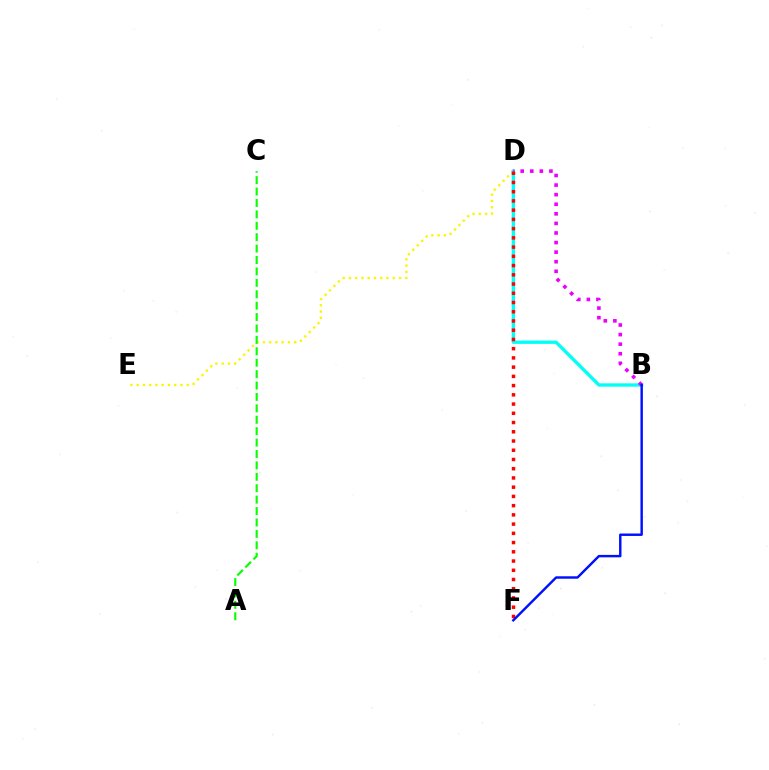{('D', 'E'): [{'color': '#fcf500', 'line_style': 'dotted', 'thickness': 1.7}], ('B', 'D'): [{'color': '#00fff6', 'line_style': 'solid', 'thickness': 2.39}, {'color': '#ee00ff', 'line_style': 'dotted', 'thickness': 2.6}], ('D', 'F'): [{'color': '#ff0000', 'line_style': 'dotted', 'thickness': 2.51}], ('A', 'C'): [{'color': '#08ff00', 'line_style': 'dashed', 'thickness': 1.55}], ('B', 'F'): [{'color': '#0010ff', 'line_style': 'solid', 'thickness': 1.75}]}